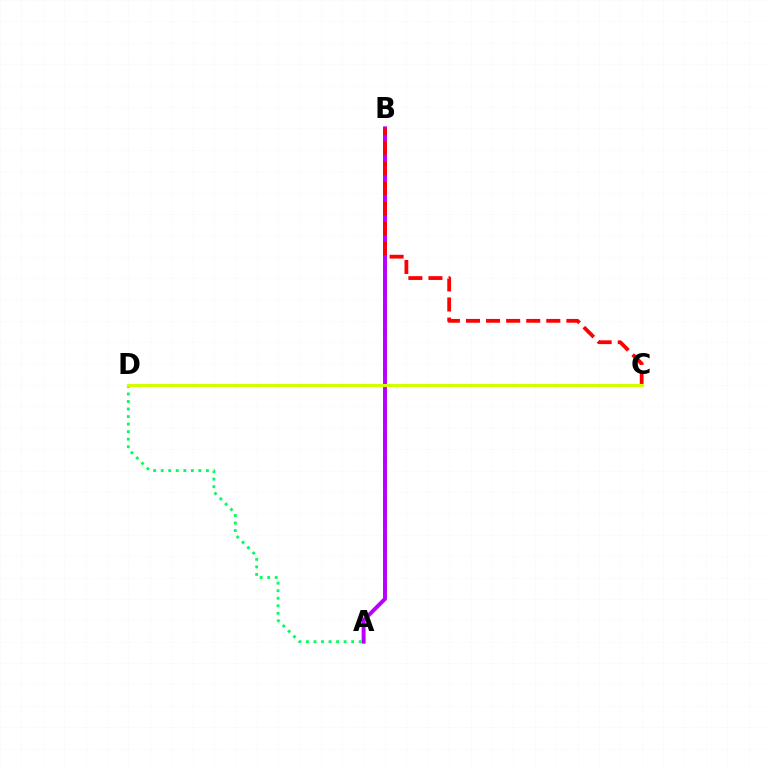{('C', 'D'): [{'color': '#0074ff', 'line_style': 'dotted', 'thickness': 1.99}, {'color': '#d1ff00', 'line_style': 'solid', 'thickness': 2.27}], ('A', 'B'): [{'color': '#b900ff', 'line_style': 'solid', 'thickness': 2.84}], ('A', 'D'): [{'color': '#00ff5c', 'line_style': 'dotted', 'thickness': 2.05}], ('B', 'C'): [{'color': '#ff0000', 'line_style': 'dashed', 'thickness': 2.73}]}